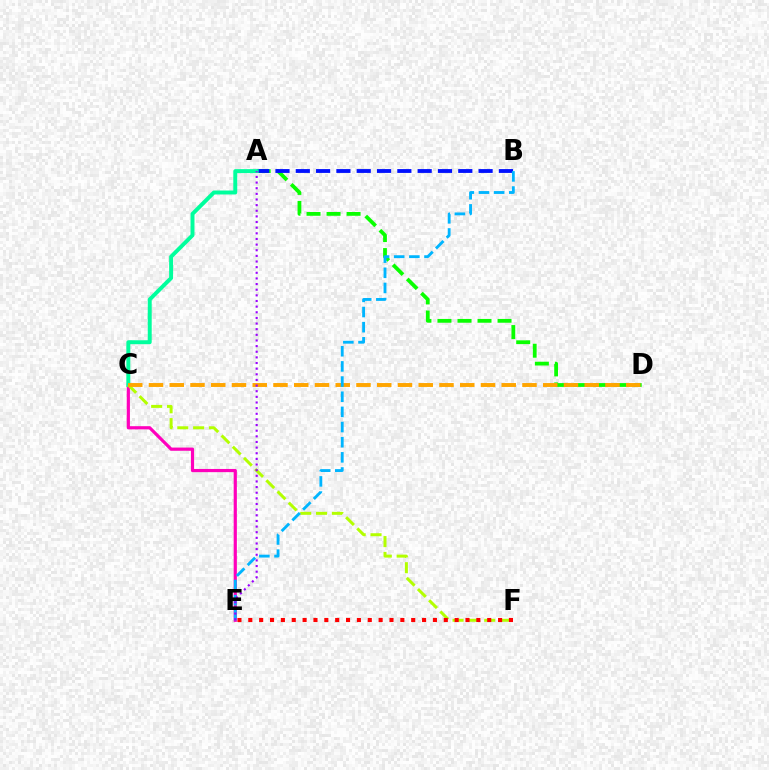{('C', 'E'): [{'color': '#ff00bd', 'line_style': 'solid', 'thickness': 2.3}], ('A', 'D'): [{'color': '#08ff00', 'line_style': 'dashed', 'thickness': 2.72}], ('A', 'B'): [{'color': '#0010ff', 'line_style': 'dashed', 'thickness': 2.76}], ('A', 'C'): [{'color': '#00ff9d', 'line_style': 'solid', 'thickness': 2.84}], ('C', 'F'): [{'color': '#b3ff00', 'line_style': 'dashed', 'thickness': 2.15}], ('C', 'D'): [{'color': '#ffa500', 'line_style': 'dashed', 'thickness': 2.82}], ('B', 'E'): [{'color': '#00b5ff', 'line_style': 'dashed', 'thickness': 2.06}], ('A', 'E'): [{'color': '#9b00ff', 'line_style': 'dotted', 'thickness': 1.53}], ('E', 'F'): [{'color': '#ff0000', 'line_style': 'dotted', 'thickness': 2.95}]}